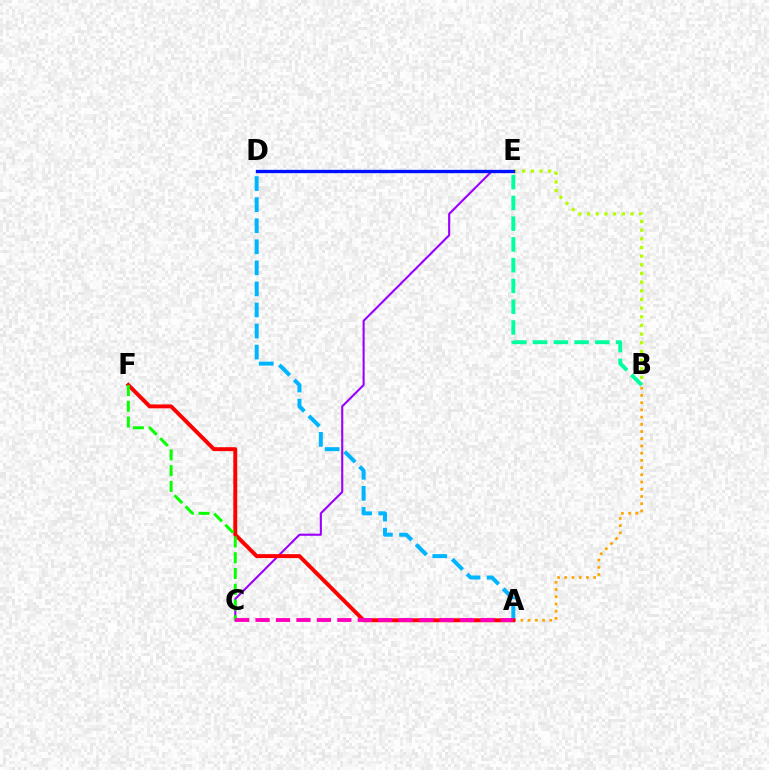{('C', 'E'): [{'color': '#9b00ff', 'line_style': 'solid', 'thickness': 1.52}], ('A', 'B'): [{'color': '#ffa500', 'line_style': 'dotted', 'thickness': 1.96}], ('A', 'D'): [{'color': '#00b5ff', 'line_style': 'dashed', 'thickness': 2.86}], ('A', 'F'): [{'color': '#ff0000', 'line_style': 'solid', 'thickness': 2.82}], ('C', 'F'): [{'color': '#08ff00', 'line_style': 'dashed', 'thickness': 2.14}], ('B', 'E'): [{'color': '#b3ff00', 'line_style': 'dotted', 'thickness': 2.35}, {'color': '#00ff9d', 'line_style': 'dashed', 'thickness': 2.82}], ('A', 'C'): [{'color': '#ff00bd', 'line_style': 'dashed', 'thickness': 2.78}], ('D', 'E'): [{'color': '#0010ff', 'line_style': 'solid', 'thickness': 2.39}]}